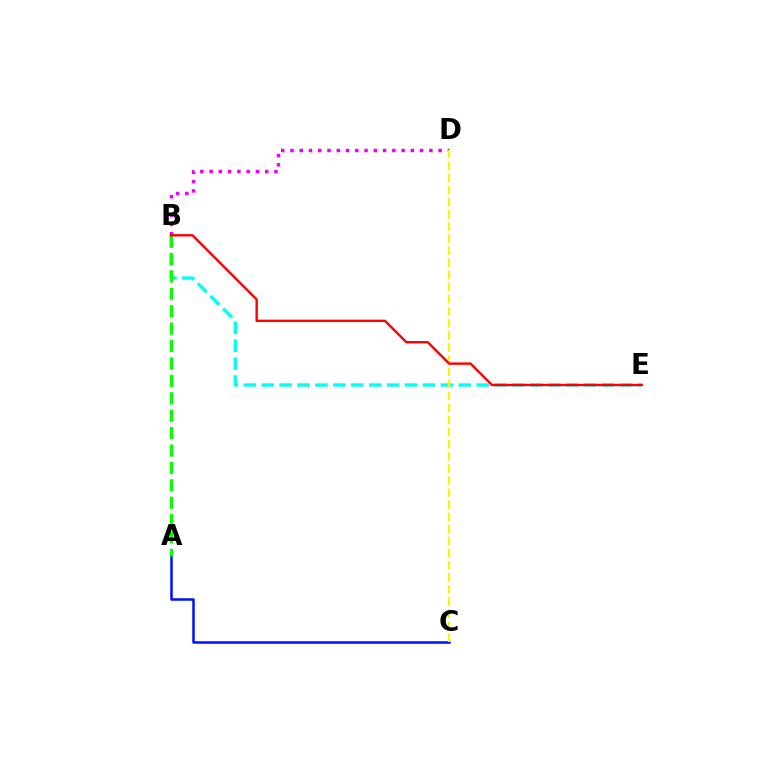{('B', 'E'): [{'color': '#00fff6', 'line_style': 'dashed', 'thickness': 2.43}, {'color': '#ff0000', 'line_style': 'solid', 'thickness': 1.73}], ('A', 'C'): [{'color': '#0010ff', 'line_style': 'solid', 'thickness': 1.8}], ('B', 'D'): [{'color': '#ee00ff', 'line_style': 'dotted', 'thickness': 2.52}], ('C', 'D'): [{'color': '#fcf500', 'line_style': 'dashed', 'thickness': 1.64}], ('A', 'B'): [{'color': '#08ff00', 'line_style': 'dashed', 'thickness': 2.37}]}